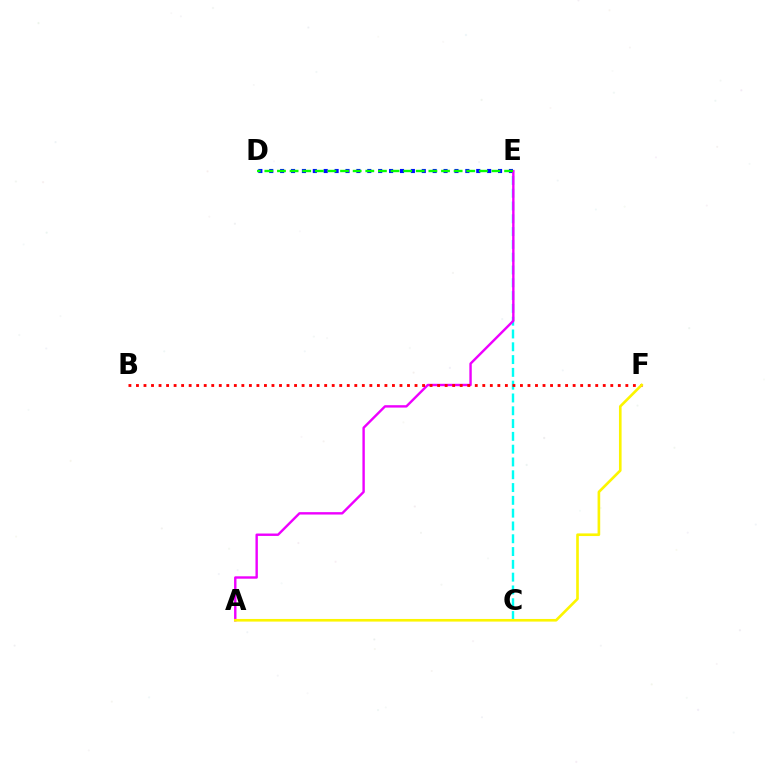{('C', 'E'): [{'color': '#00fff6', 'line_style': 'dashed', 'thickness': 1.74}], ('D', 'E'): [{'color': '#0010ff', 'line_style': 'dotted', 'thickness': 2.96}, {'color': '#08ff00', 'line_style': 'dashed', 'thickness': 1.71}], ('A', 'E'): [{'color': '#ee00ff', 'line_style': 'solid', 'thickness': 1.73}], ('B', 'F'): [{'color': '#ff0000', 'line_style': 'dotted', 'thickness': 2.05}], ('A', 'F'): [{'color': '#fcf500', 'line_style': 'solid', 'thickness': 1.9}]}